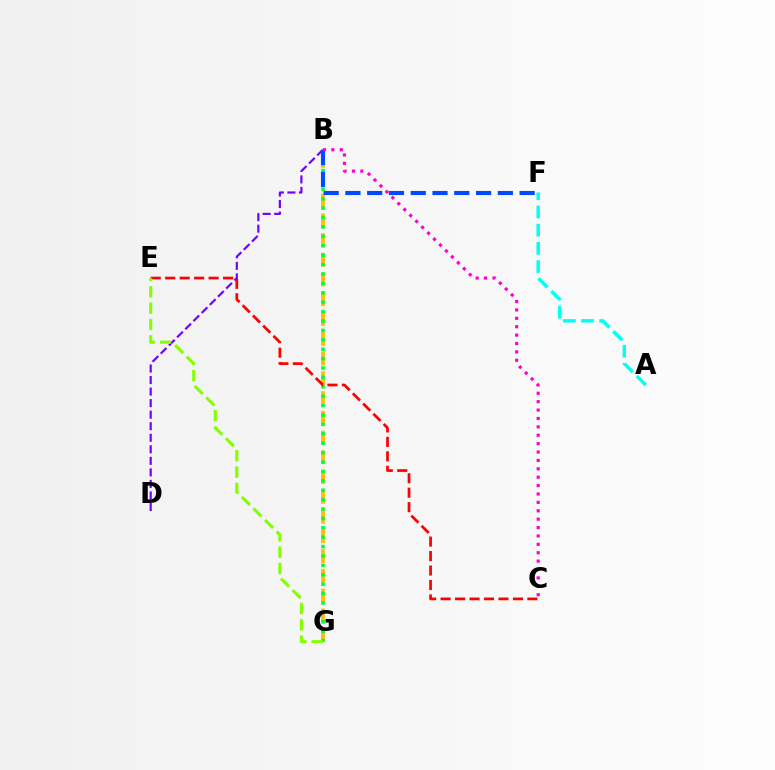{('A', 'F'): [{'color': '#00fff6', 'line_style': 'dashed', 'thickness': 2.47}], ('B', 'G'): [{'color': '#ffbd00', 'line_style': 'dashed', 'thickness': 2.68}, {'color': '#00ff39', 'line_style': 'dotted', 'thickness': 2.55}], ('C', 'E'): [{'color': '#ff0000', 'line_style': 'dashed', 'thickness': 1.97}], ('B', 'D'): [{'color': '#7200ff', 'line_style': 'dashed', 'thickness': 1.57}], ('B', 'F'): [{'color': '#004bff', 'line_style': 'dashed', 'thickness': 2.96}], ('B', 'C'): [{'color': '#ff00cf', 'line_style': 'dotted', 'thickness': 2.28}], ('E', 'G'): [{'color': '#84ff00', 'line_style': 'dashed', 'thickness': 2.22}]}